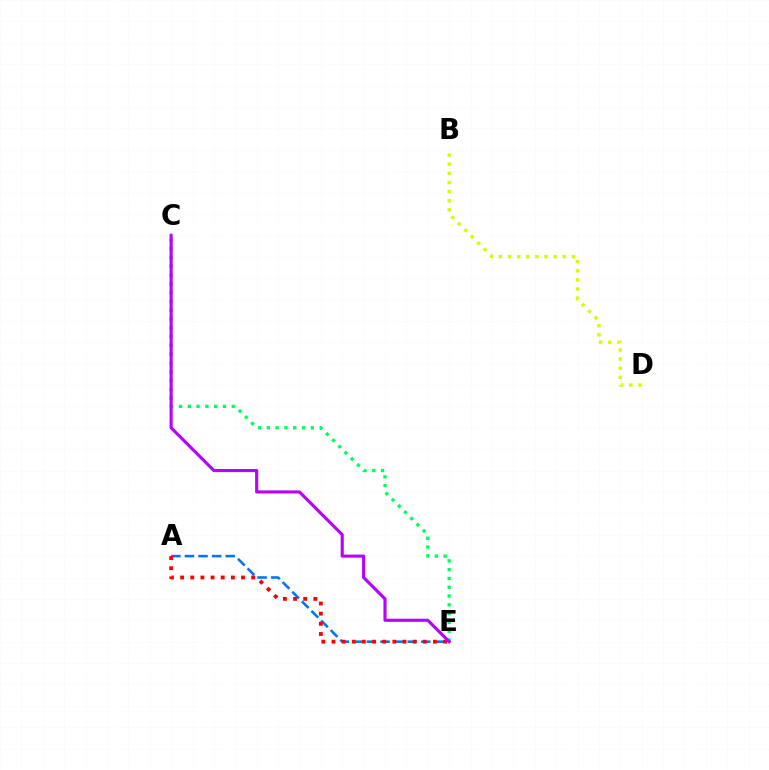{('B', 'D'): [{'color': '#d1ff00', 'line_style': 'dotted', 'thickness': 2.48}], ('A', 'E'): [{'color': '#0074ff', 'line_style': 'dashed', 'thickness': 1.85}, {'color': '#ff0000', 'line_style': 'dotted', 'thickness': 2.76}], ('C', 'E'): [{'color': '#00ff5c', 'line_style': 'dotted', 'thickness': 2.39}, {'color': '#b900ff', 'line_style': 'solid', 'thickness': 2.25}]}